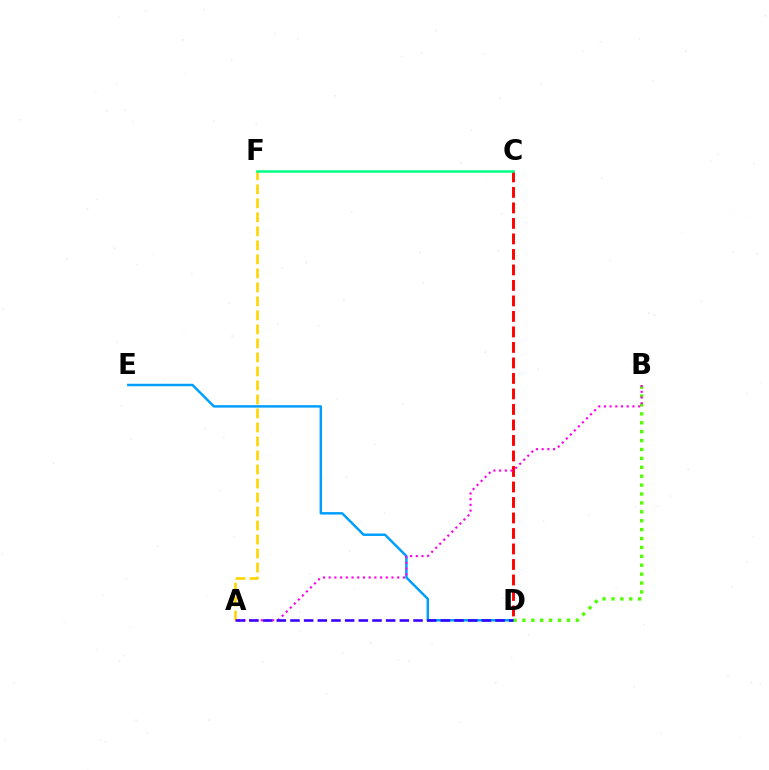{('C', 'D'): [{'color': '#ff0000', 'line_style': 'dashed', 'thickness': 2.11}], ('A', 'F'): [{'color': '#ffd500', 'line_style': 'dashed', 'thickness': 1.9}], ('D', 'E'): [{'color': '#009eff', 'line_style': 'solid', 'thickness': 1.78}], ('B', 'D'): [{'color': '#4fff00', 'line_style': 'dotted', 'thickness': 2.42}], ('A', 'B'): [{'color': '#ff00ed', 'line_style': 'dotted', 'thickness': 1.55}], ('A', 'D'): [{'color': '#3700ff', 'line_style': 'dashed', 'thickness': 1.86}], ('C', 'F'): [{'color': '#00ff86', 'line_style': 'solid', 'thickness': 1.83}]}